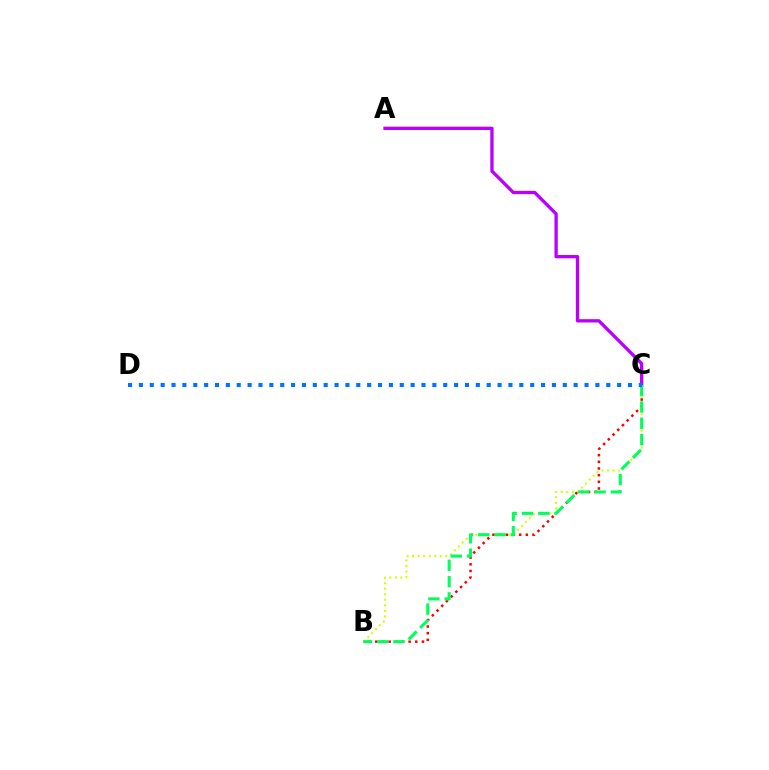{('A', 'C'): [{'color': '#b900ff', 'line_style': 'solid', 'thickness': 2.38}], ('B', 'C'): [{'color': '#d1ff00', 'line_style': 'dotted', 'thickness': 1.5}, {'color': '#ff0000', 'line_style': 'dotted', 'thickness': 1.81}, {'color': '#00ff5c', 'line_style': 'dashed', 'thickness': 2.21}], ('C', 'D'): [{'color': '#0074ff', 'line_style': 'dotted', 'thickness': 2.95}]}